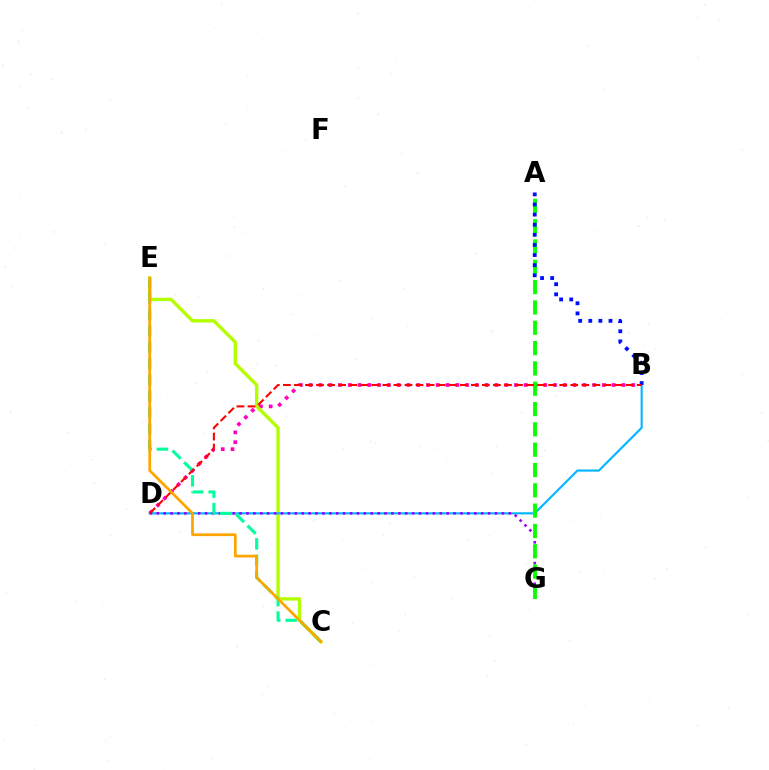{('B', 'D'): [{'color': '#ff00bd', 'line_style': 'dotted', 'thickness': 2.66}, {'color': '#00b5ff', 'line_style': 'solid', 'thickness': 1.53}, {'color': '#ff0000', 'line_style': 'dashed', 'thickness': 1.5}], ('C', 'E'): [{'color': '#b3ff00', 'line_style': 'solid', 'thickness': 2.45}, {'color': '#00ff9d', 'line_style': 'dashed', 'thickness': 2.23}, {'color': '#ffa500', 'line_style': 'solid', 'thickness': 1.99}], ('D', 'G'): [{'color': '#9b00ff', 'line_style': 'dotted', 'thickness': 1.88}], ('A', 'G'): [{'color': '#08ff00', 'line_style': 'dashed', 'thickness': 2.76}], ('A', 'B'): [{'color': '#0010ff', 'line_style': 'dotted', 'thickness': 2.75}]}